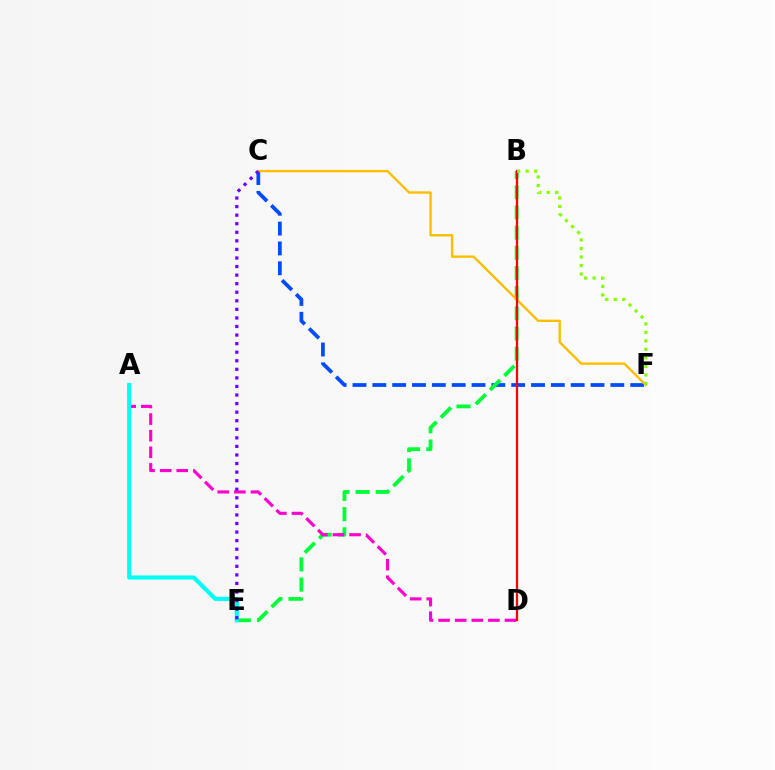{('C', 'F'): [{'color': '#004bff', 'line_style': 'dashed', 'thickness': 2.69}, {'color': '#ffbd00', 'line_style': 'solid', 'thickness': 1.7}], ('B', 'E'): [{'color': '#00ff39', 'line_style': 'dashed', 'thickness': 2.74}], ('A', 'D'): [{'color': '#ff00cf', 'line_style': 'dashed', 'thickness': 2.26}], ('A', 'E'): [{'color': '#00fff6', 'line_style': 'solid', 'thickness': 2.96}], ('C', 'E'): [{'color': '#7200ff', 'line_style': 'dotted', 'thickness': 2.33}], ('B', 'D'): [{'color': '#ff0000', 'line_style': 'solid', 'thickness': 1.63}], ('B', 'F'): [{'color': '#84ff00', 'line_style': 'dotted', 'thickness': 2.31}]}